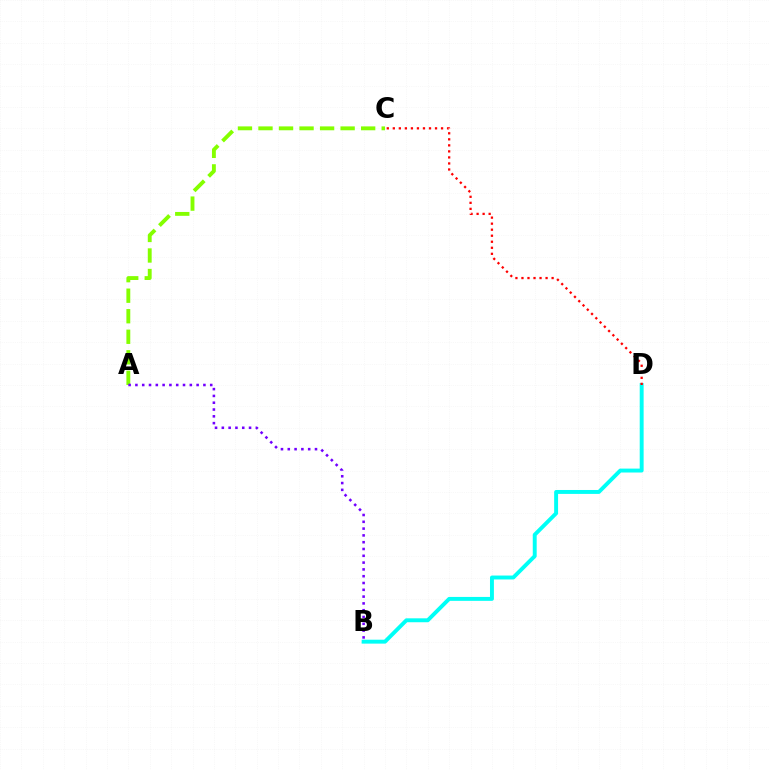{('B', 'D'): [{'color': '#00fff6', 'line_style': 'solid', 'thickness': 2.82}], ('C', 'D'): [{'color': '#ff0000', 'line_style': 'dotted', 'thickness': 1.64}], ('A', 'C'): [{'color': '#84ff00', 'line_style': 'dashed', 'thickness': 2.79}], ('A', 'B'): [{'color': '#7200ff', 'line_style': 'dotted', 'thickness': 1.85}]}